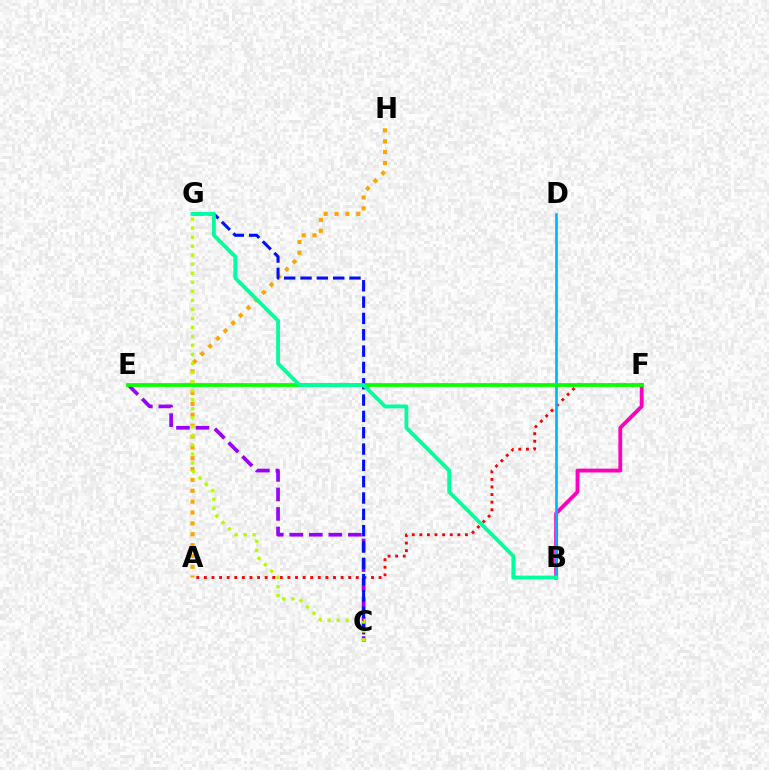{('B', 'F'): [{'color': '#ff00bd', 'line_style': 'solid', 'thickness': 2.76}], ('C', 'E'): [{'color': '#9b00ff', 'line_style': 'dashed', 'thickness': 2.65}], ('A', 'F'): [{'color': '#ff0000', 'line_style': 'dotted', 'thickness': 2.06}], ('B', 'D'): [{'color': '#00b5ff', 'line_style': 'solid', 'thickness': 1.92}], ('A', 'H'): [{'color': '#ffa500', 'line_style': 'dotted', 'thickness': 2.95}], ('E', 'F'): [{'color': '#08ff00', 'line_style': 'solid', 'thickness': 2.7}], ('C', 'G'): [{'color': '#0010ff', 'line_style': 'dashed', 'thickness': 2.22}, {'color': '#b3ff00', 'line_style': 'dotted', 'thickness': 2.45}], ('B', 'G'): [{'color': '#00ff9d', 'line_style': 'solid', 'thickness': 2.74}]}